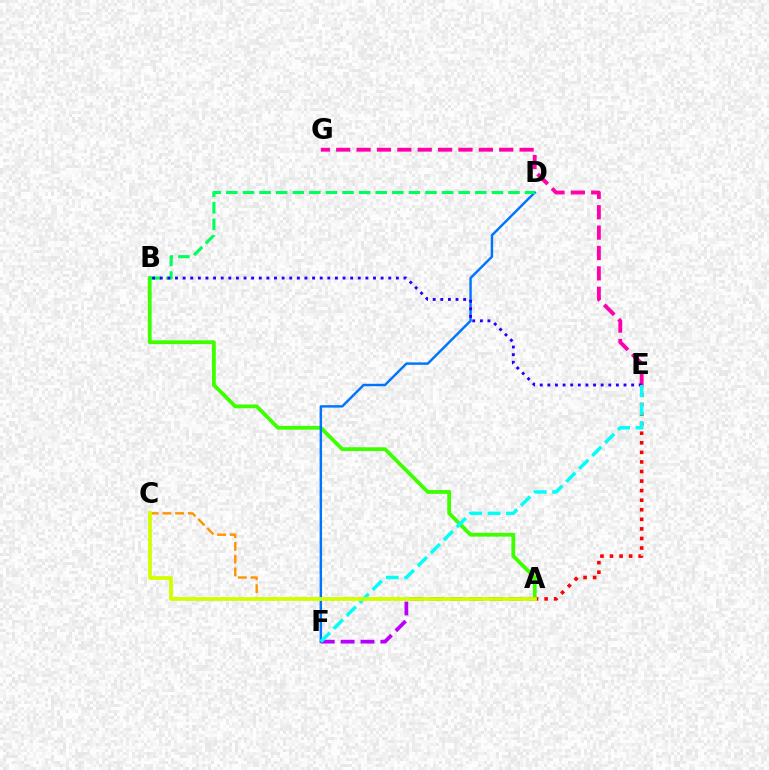{('A', 'B'): [{'color': '#3dff00', 'line_style': 'solid', 'thickness': 2.74}], ('D', 'F'): [{'color': '#0074ff', 'line_style': 'solid', 'thickness': 1.75}], ('B', 'D'): [{'color': '#00ff5c', 'line_style': 'dashed', 'thickness': 2.25}], ('A', 'E'): [{'color': '#ff0000', 'line_style': 'dotted', 'thickness': 2.6}], ('E', 'G'): [{'color': '#ff00ac', 'line_style': 'dashed', 'thickness': 2.77}], ('A', 'C'): [{'color': '#ff9400', 'line_style': 'dashed', 'thickness': 1.73}, {'color': '#d1ff00', 'line_style': 'solid', 'thickness': 2.73}], ('B', 'E'): [{'color': '#2500ff', 'line_style': 'dotted', 'thickness': 2.07}], ('A', 'F'): [{'color': '#b900ff', 'line_style': 'dashed', 'thickness': 2.7}], ('E', 'F'): [{'color': '#00fff6', 'line_style': 'dashed', 'thickness': 2.49}]}